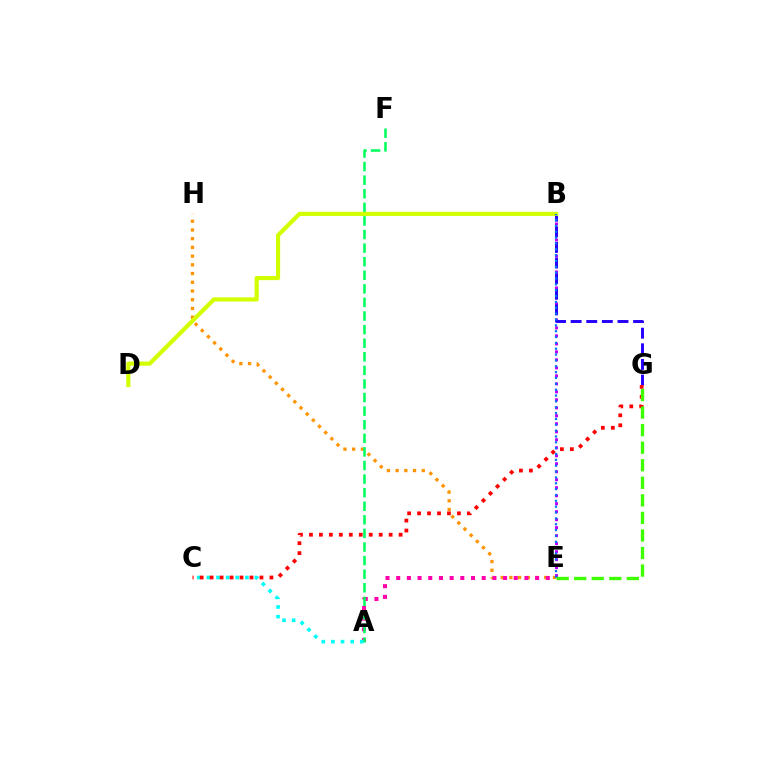{('B', 'E'): [{'color': '#b900ff', 'line_style': 'dotted', 'thickness': 2.17}, {'color': '#0074ff', 'line_style': 'dotted', 'thickness': 1.59}], ('E', 'H'): [{'color': '#ff9400', 'line_style': 'dotted', 'thickness': 2.37}], ('A', 'E'): [{'color': '#ff00ac', 'line_style': 'dotted', 'thickness': 2.9}], ('B', 'G'): [{'color': '#2500ff', 'line_style': 'dashed', 'thickness': 2.12}], ('A', 'F'): [{'color': '#00ff5c', 'line_style': 'dashed', 'thickness': 1.85}], ('A', 'C'): [{'color': '#00fff6', 'line_style': 'dotted', 'thickness': 2.62}], ('C', 'G'): [{'color': '#ff0000', 'line_style': 'dotted', 'thickness': 2.71}], ('B', 'D'): [{'color': '#d1ff00', 'line_style': 'solid', 'thickness': 2.99}], ('E', 'G'): [{'color': '#3dff00', 'line_style': 'dashed', 'thickness': 2.39}]}